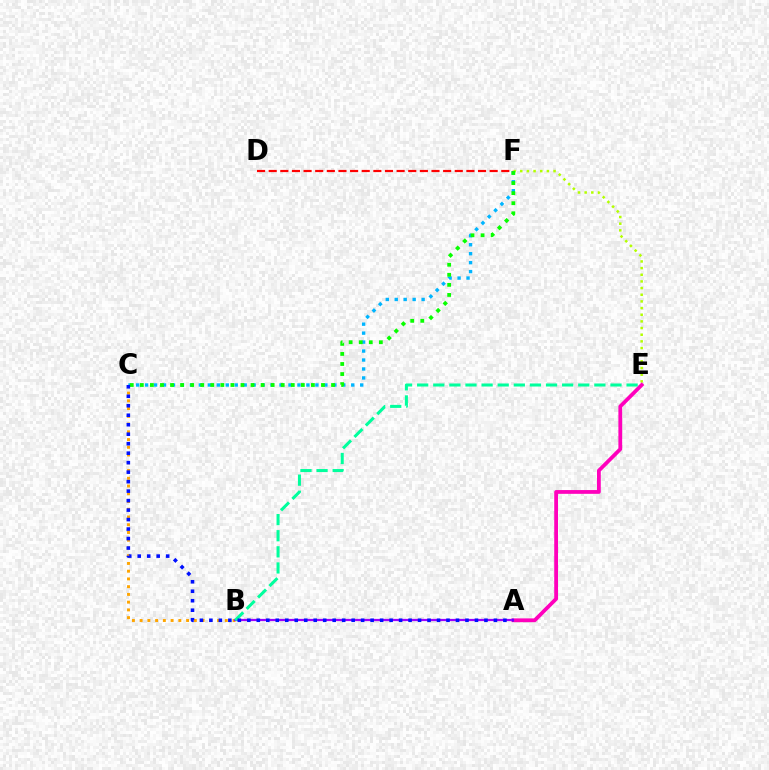{('E', 'F'): [{'color': '#b3ff00', 'line_style': 'dotted', 'thickness': 1.81}], ('C', 'F'): [{'color': '#00b5ff', 'line_style': 'dotted', 'thickness': 2.44}, {'color': '#08ff00', 'line_style': 'dotted', 'thickness': 2.73}], ('B', 'C'): [{'color': '#ffa500', 'line_style': 'dotted', 'thickness': 2.1}], ('A', 'E'): [{'color': '#ff00bd', 'line_style': 'solid', 'thickness': 2.72}], ('A', 'B'): [{'color': '#9b00ff', 'line_style': 'solid', 'thickness': 1.61}], ('B', 'E'): [{'color': '#00ff9d', 'line_style': 'dashed', 'thickness': 2.19}], ('A', 'C'): [{'color': '#0010ff', 'line_style': 'dotted', 'thickness': 2.58}], ('D', 'F'): [{'color': '#ff0000', 'line_style': 'dashed', 'thickness': 1.58}]}